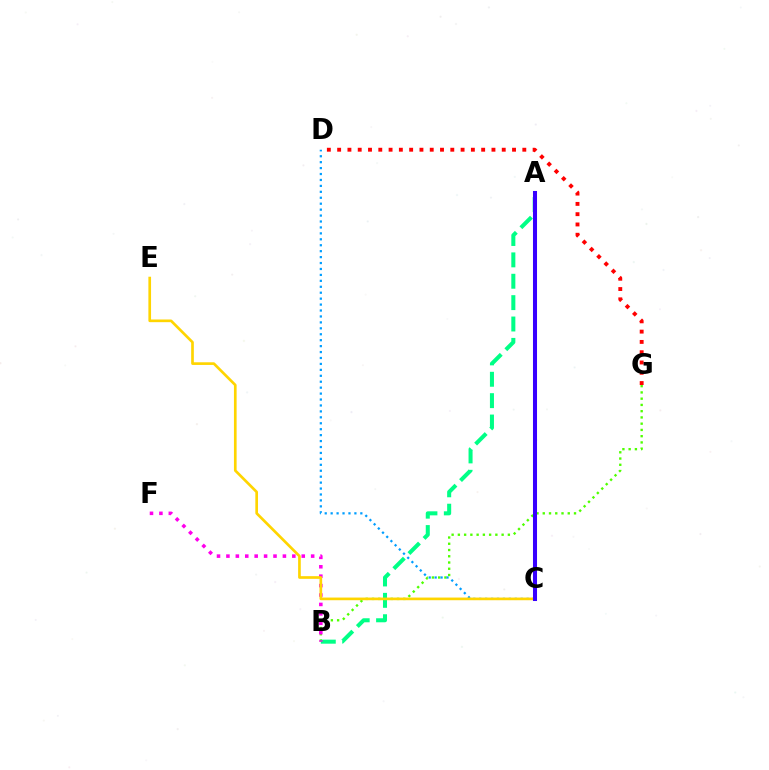{('B', 'G'): [{'color': '#4fff00', 'line_style': 'dotted', 'thickness': 1.7}], ('A', 'B'): [{'color': '#00ff86', 'line_style': 'dashed', 'thickness': 2.9}], ('B', 'F'): [{'color': '#ff00ed', 'line_style': 'dotted', 'thickness': 2.56}], ('C', 'D'): [{'color': '#009eff', 'line_style': 'dotted', 'thickness': 1.61}], ('C', 'E'): [{'color': '#ffd500', 'line_style': 'solid', 'thickness': 1.92}], ('D', 'G'): [{'color': '#ff0000', 'line_style': 'dotted', 'thickness': 2.8}], ('A', 'C'): [{'color': '#3700ff', 'line_style': 'solid', 'thickness': 2.91}]}